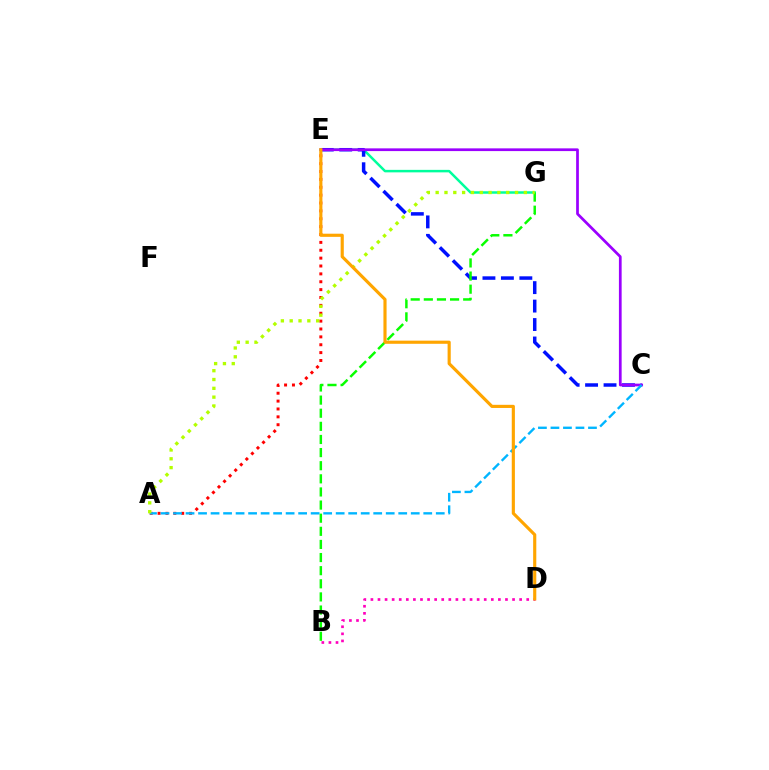{('E', 'G'): [{'color': '#00ff9d', 'line_style': 'solid', 'thickness': 1.8}], ('C', 'E'): [{'color': '#0010ff', 'line_style': 'dashed', 'thickness': 2.51}, {'color': '#9b00ff', 'line_style': 'solid', 'thickness': 1.96}], ('A', 'E'): [{'color': '#ff0000', 'line_style': 'dotted', 'thickness': 2.14}], ('A', 'C'): [{'color': '#00b5ff', 'line_style': 'dashed', 'thickness': 1.7}], ('B', 'D'): [{'color': '#ff00bd', 'line_style': 'dotted', 'thickness': 1.92}], ('B', 'G'): [{'color': '#08ff00', 'line_style': 'dashed', 'thickness': 1.78}], ('A', 'G'): [{'color': '#b3ff00', 'line_style': 'dotted', 'thickness': 2.4}], ('D', 'E'): [{'color': '#ffa500', 'line_style': 'solid', 'thickness': 2.27}]}